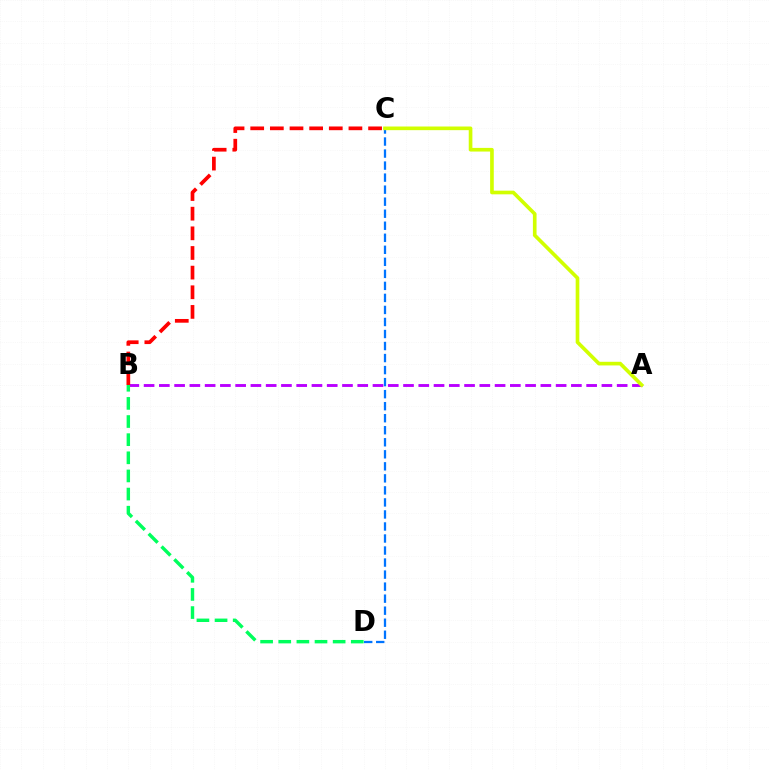{('A', 'B'): [{'color': '#b900ff', 'line_style': 'dashed', 'thickness': 2.07}], ('C', 'D'): [{'color': '#0074ff', 'line_style': 'dashed', 'thickness': 1.63}], ('B', 'C'): [{'color': '#ff0000', 'line_style': 'dashed', 'thickness': 2.67}], ('B', 'D'): [{'color': '#00ff5c', 'line_style': 'dashed', 'thickness': 2.46}], ('A', 'C'): [{'color': '#d1ff00', 'line_style': 'solid', 'thickness': 2.63}]}